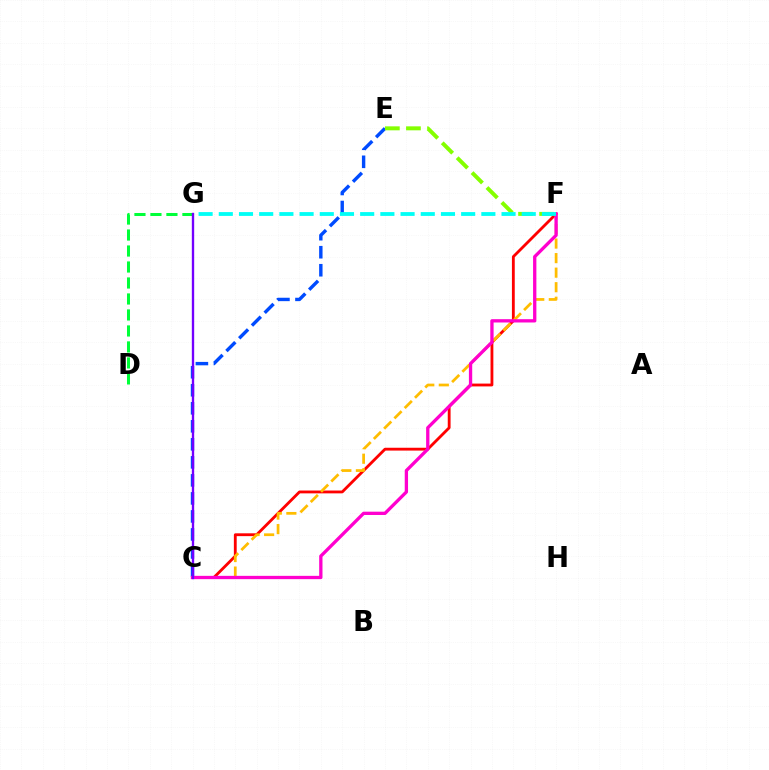{('C', 'E'): [{'color': '#004bff', 'line_style': 'dashed', 'thickness': 2.45}], ('E', 'F'): [{'color': '#84ff00', 'line_style': 'dashed', 'thickness': 2.86}], ('D', 'G'): [{'color': '#00ff39', 'line_style': 'dashed', 'thickness': 2.17}], ('C', 'F'): [{'color': '#ff0000', 'line_style': 'solid', 'thickness': 2.04}, {'color': '#ffbd00', 'line_style': 'dashed', 'thickness': 1.98}, {'color': '#ff00cf', 'line_style': 'solid', 'thickness': 2.38}], ('F', 'G'): [{'color': '#00fff6', 'line_style': 'dashed', 'thickness': 2.74}], ('C', 'G'): [{'color': '#7200ff', 'line_style': 'solid', 'thickness': 1.69}]}